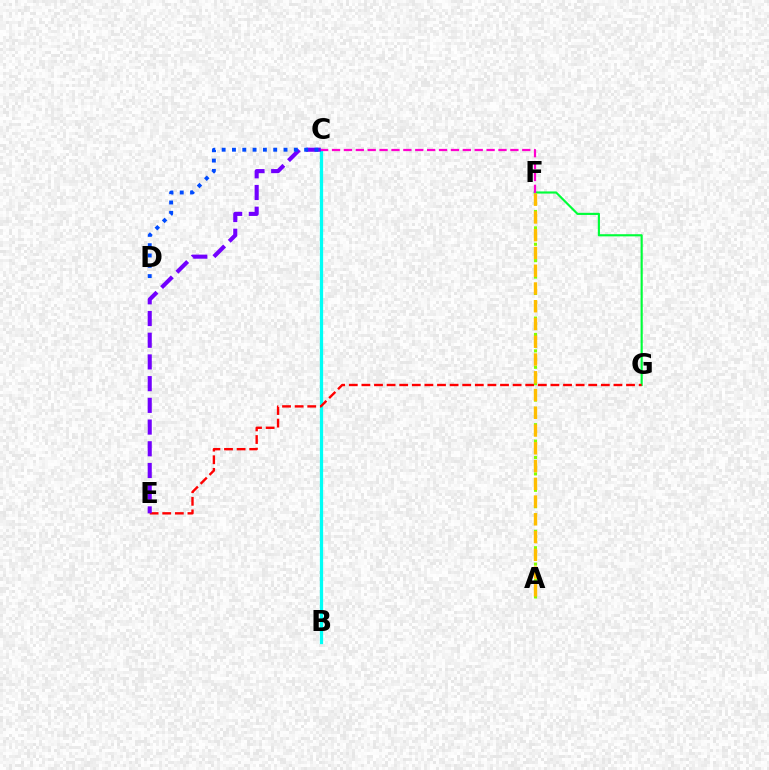{('F', 'G'): [{'color': '#00ff39', 'line_style': 'solid', 'thickness': 1.55}], ('B', 'C'): [{'color': '#00fff6', 'line_style': 'solid', 'thickness': 2.34}], ('E', 'G'): [{'color': '#ff0000', 'line_style': 'dashed', 'thickness': 1.71}], ('A', 'F'): [{'color': '#84ff00', 'line_style': 'dotted', 'thickness': 2.23}, {'color': '#ffbd00', 'line_style': 'dashed', 'thickness': 2.41}], ('C', 'E'): [{'color': '#7200ff', 'line_style': 'dashed', 'thickness': 2.95}], ('C', 'D'): [{'color': '#004bff', 'line_style': 'dotted', 'thickness': 2.8}], ('C', 'F'): [{'color': '#ff00cf', 'line_style': 'dashed', 'thickness': 1.62}]}